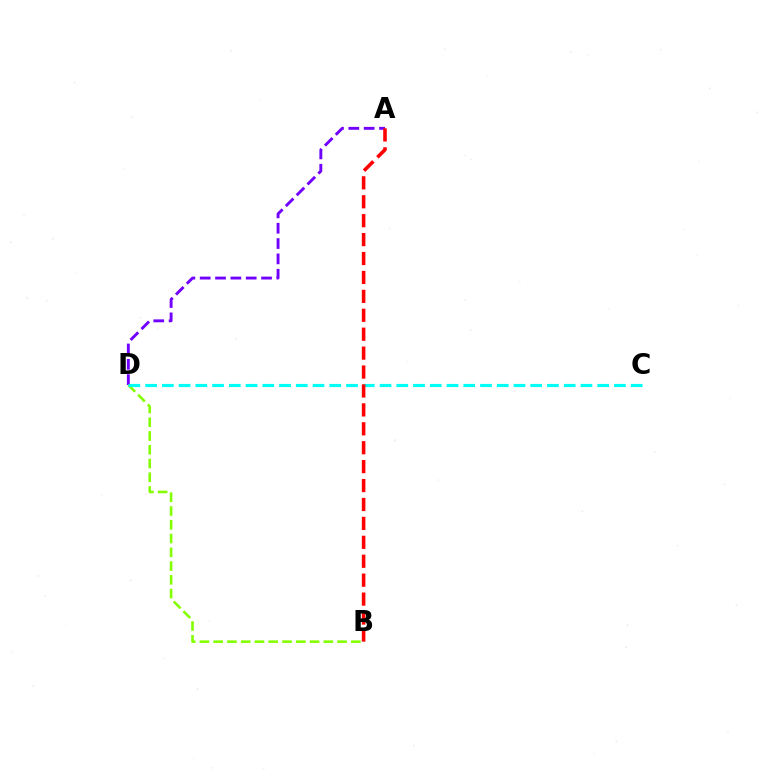{('A', 'D'): [{'color': '#7200ff', 'line_style': 'dashed', 'thickness': 2.08}], ('B', 'D'): [{'color': '#84ff00', 'line_style': 'dashed', 'thickness': 1.87}], ('C', 'D'): [{'color': '#00fff6', 'line_style': 'dashed', 'thickness': 2.27}], ('A', 'B'): [{'color': '#ff0000', 'line_style': 'dashed', 'thickness': 2.57}]}